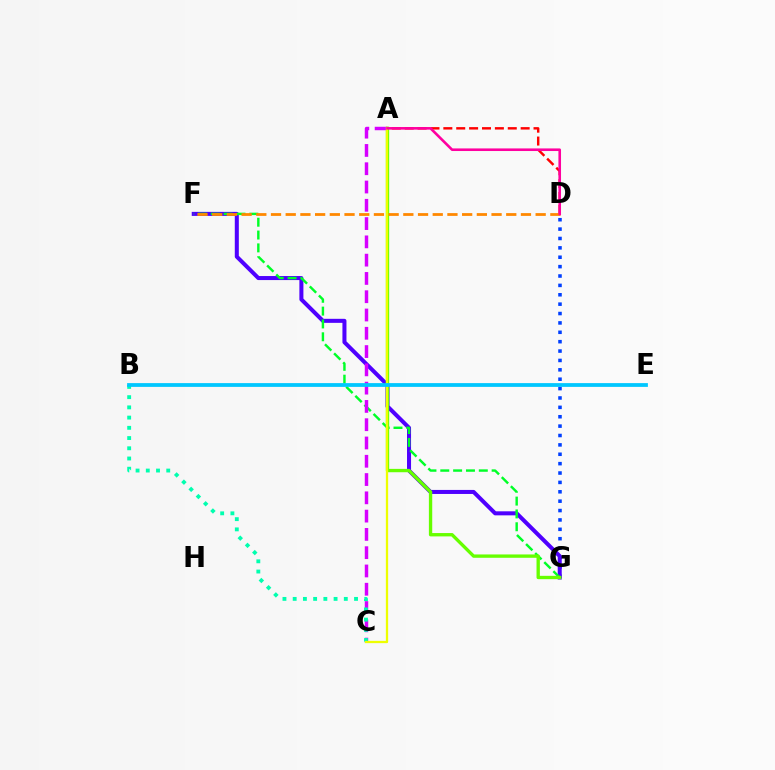{('D', 'G'): [{'color': '#003fff', 'line_style': 'dotted', 'thickness': 2.55}], ('F', 'G'): [{'color': '#4f00ff', 'line_style': 'solid', 'thickness': 2.9}, {'color': '#00ff27', 'line_style': 'dashed', 'thickness': 1.74}], ('A', 'D'): [{'color': '#ff0000', 'line_style': 'dashed', 'thickness': 1.75}, {'color': '#ff00a0', 'line_style': 'solid', 'thickness': 1.87}], ('A', 'G'): [{'color': '#66ff00', 'line_style': 'solid', 'thickness': 2.41}], ('A', 'C'): [{'color': '#d600ff', 'line_style': 'dashed', 'thickness': 2.48}, {'color': '#eeff00', 'line_style': 'solid', 'thickness': 1.65}], ('B', 'C'): [{'color': '#00ffaf', 'line_style': 'dotted', 'thickness': 2.78}], ('B', 'E'): [{'color': '#00c7ff', 'line_style': 'solid', 'thickness': 2.72}], ('D', 'F'): [{'color': '#ff8800', 'line_style': 'dashed', 'thickness': 2.0}]}